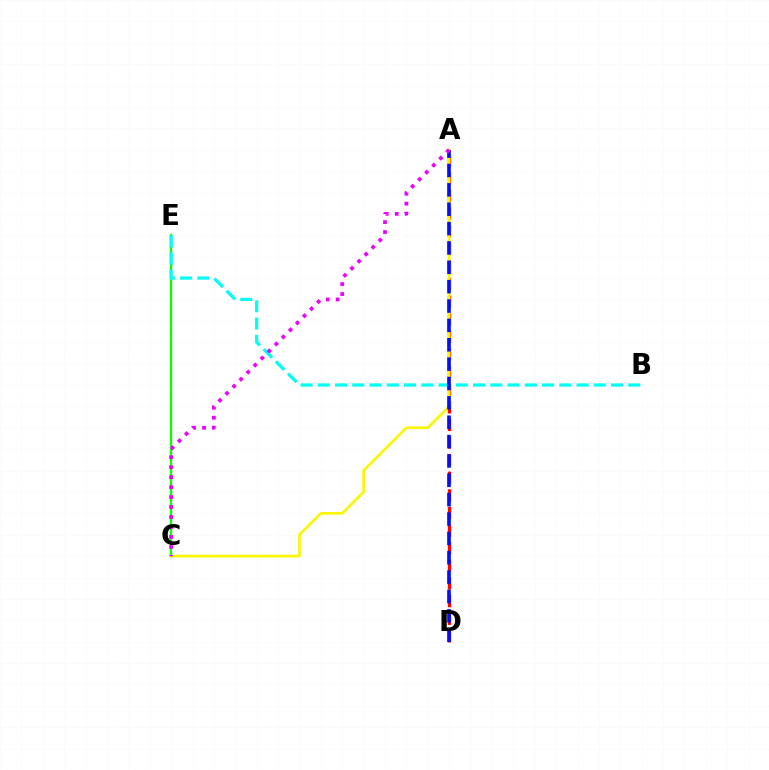{('A', 'D'): [{'color': '#ff0000', 'line_style': 'dashed', 'thickness': 2.39}, {'color': '#0010ff', 'line_style': 'dashed', 'thickness': 2.63}], ('C', 'E'): [{'color': '#08ff00', 'line_style': 'solid', 'thickness': 1.67}], ('B', 'E'): [{'color': '#00fff6', 'line_style': 'dashed', 'thickness': 2.34}], ('A', 'C'): [{'color': '#fcf500', 'line_style': 'solid', 'thickness': 1.92}, {'color': '#ee00ff', 'line_style': 'dotted', 'thickness': 2.71}]}